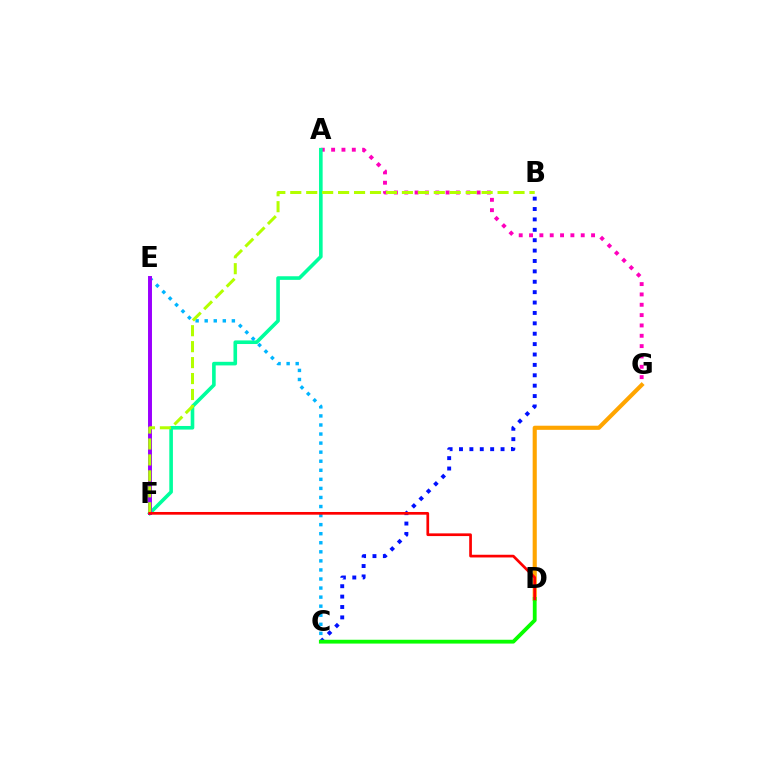{('A', 'G'): [{'color': '#ff00bd', 'line_style': 'dotted', 'thickness': 2.81}], ('A', 'F'): [{'color': '#00ff9d', 'line_style': 'solid', 'thickness': 2.6}], ('C', 'E'): [{'color': '#00b5ff', 'line_style': 'dotted', 'thickness': 2.46}], ('E', 'F'): [{'color': '#9b00ff', 'line_style': 'solid', 'thickness': 2.84}], ('D', 'G'): [{'color': '#ffa500', 'line_style': 'solid', 'thickness': 2.97}], ('B', 'C'): [{'color': '#0010ff', 'line_style': 'dotted', 'thickness': 2.82}], ('C', 'D'): [{'color': '#08ff00', 'line_style': 'solid', 'thickness': 2.75}], ('B', 'F'): [{'color': '#b3ff00', 'line_style': 'dashed', 'thickness': 2.17}], ('D', 'F'): [{'color': '#ff0000', 'line_style': 'solid', 'thickness': 1.95}]}